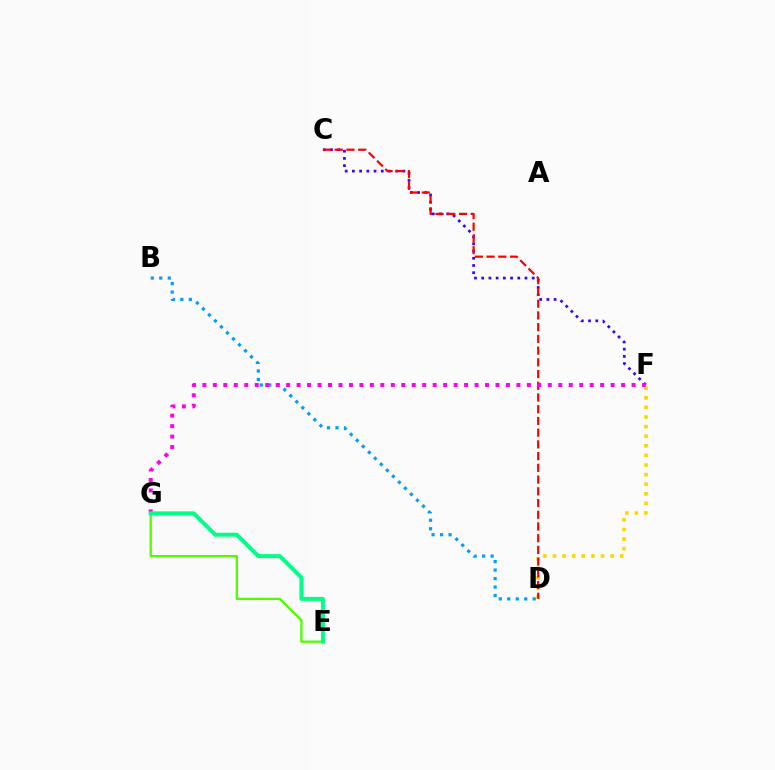{('B', 'D'): [{'color': '#009eff', 'line_style': 'dotted', 'thickness': 2.31}], ('D', 'F'): [{'color': '#ffd500', 'line_style': 'dotted', 'thickness': 2.61}], ('C', 'F'): [{'color': '#3700ff', 'line_style': 'dotted', 'thickness': 1.96}], ('E', 'G'): [{'color': '#4fff00', 'line_style': 'solid', 'thickness': 1.67}, {'color': '#00ff86', 'line_style': 'solid', 'thickness': 2.87}], ('C', 'D'): [{'color': '#ff0000', 'line_style': 'dashed', 'thickness': 1.59}], ('F', 'G'): [{'color': '#ff00ed', 'line_style': 'dotted', 'thickness': 2.84}]}